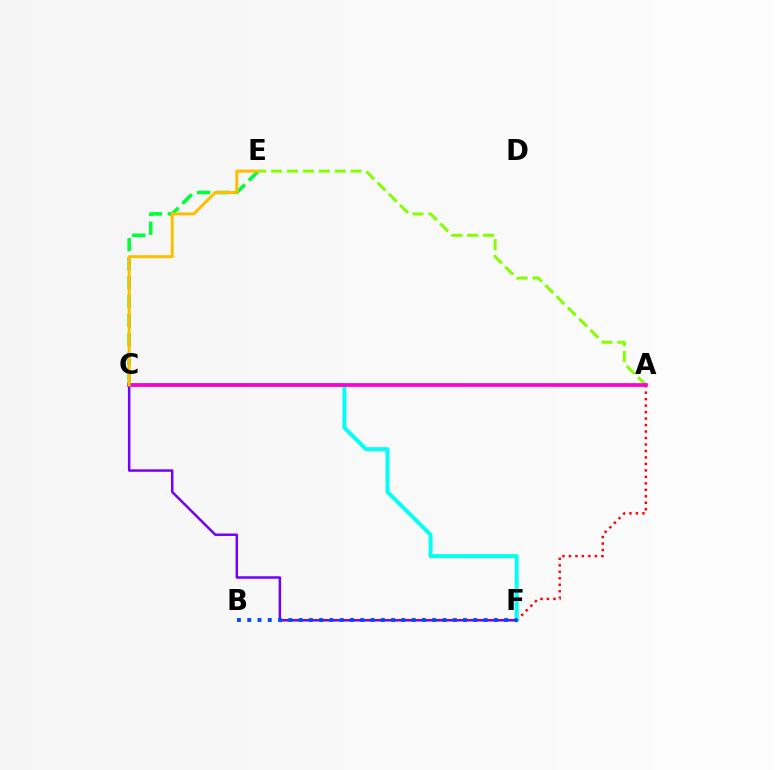{('A', 'F'): [{'color': '#ff0000', 'line_style': 'dotted', 'thickness': 1.76}], ('C', 'E'): [{'color': '#00ff39', 'line_style': 'dashed', 'thickness': 2.58}, {'color': '#ffbd00', 'line_style': 'solid', 'thickness': 2.15}], ('C', 'F'): [{'color': '#00fff6', 'line_style': 'solid', 'thickness': 2.86}, {'color': '#7200ff', 'line_style': 'solid', 'thickness': 1.79}], ('A', 'E'): [{'color': '#84ff00', 'line_style': 'dashed', 'thickness': 2.16}], ('A', 'C'): [{'color': '#ff00cf', 'line_style': 'solid', 'thickness': 2.68}], ('B', 'F'): [{'color': '#004bff', 'line_style': 'dotted', 'thickness': 2.79}]}